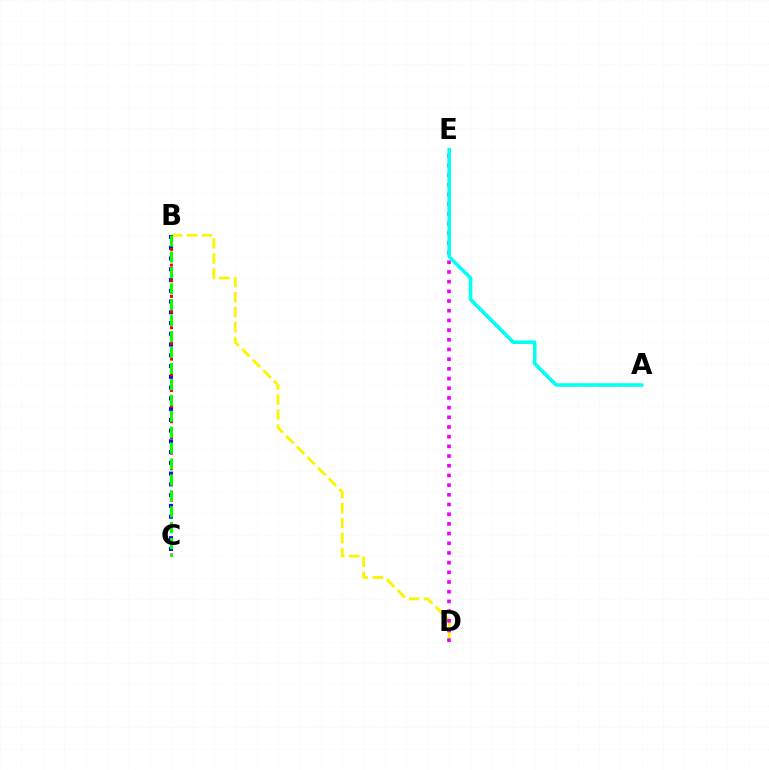{('B', 'D'): [{'color': '#fcf500', 'line_style': 'dashed', 'thickness': 2.04}], ('D', 'E'): [{'color': '#ee00ff', 'line_style': 'dotted', 'thickness': 2.63}], ('B', 'C'): [{'color': '#0010ff', 'line_style': 'dotted', 'thickness': 2.92}, {'color': '#ff0000', 'line_style': 'dotted', 'thickness': 2.13}, {'color': '#08ff00', 'line_style': 'dashed', 'thickness': 2.16}], ('A', 'E'): [{'color': '#00fff6', 'line_style': 'solid', 'thickness': 2.56}]}